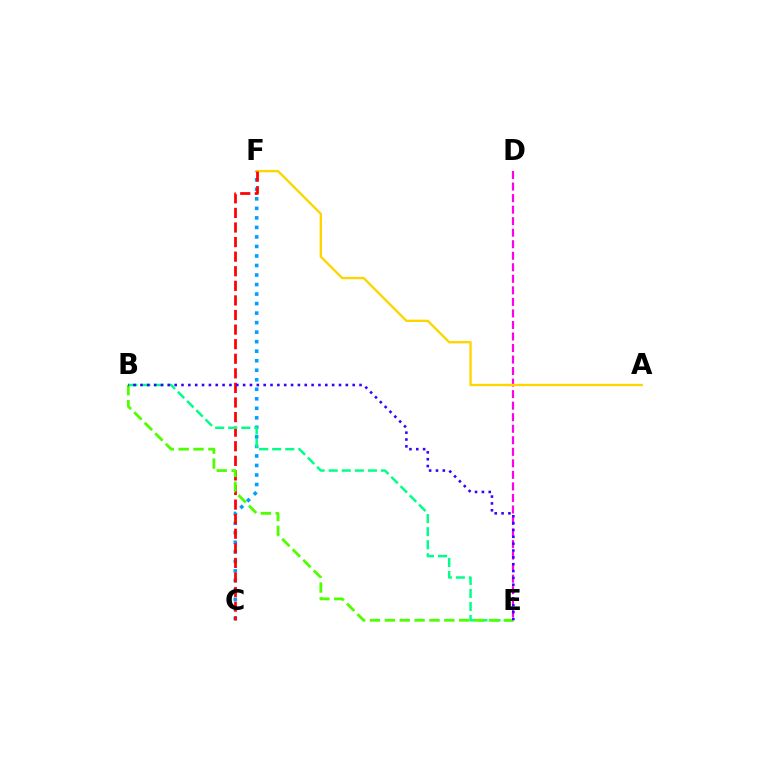{('C', 'F'): [{'color': '#009eff', 'line_style': 'dotted', 'thickness': 2.59}, {'color': '#ff0000', 'line_style': 'dashed', 'thickness': 1.98}], ('D', 'E'): [{'color': '#ff00ed', 'line_style': 'dashed', 'thickness': 1.57}], ('A', 'F'): [{'color': '#ffd500', 'line_style': 'solid', 'thickness': 1.7}], ('B', 'E'): [{'color': '#00ff86', 'line_style': 'dashed', 'thickness': 1.78}, {'color': '#4fff00', 'line_style': 'dashed', 'thickness': 2.02}, {'color': '#3700ff', 'line_style': 'dotted', 'thickness': 1.86}]}